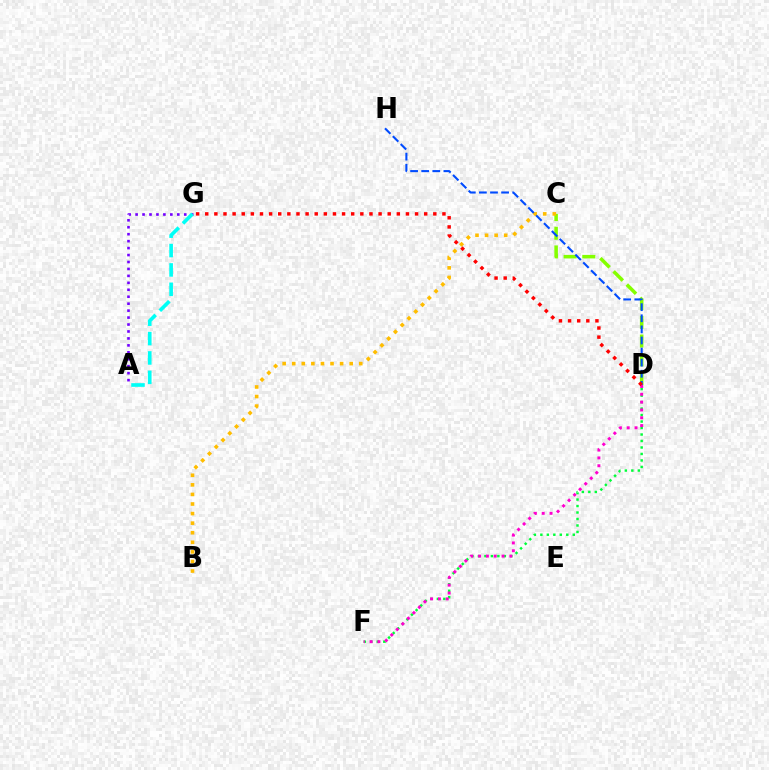{('C', 'D'): [{'color': '#84ff00', 'line_style': 'dashed', 'thickness': 2.54}], ('B', 'C'): [{'color': '#ffbd00', 'line_style': 'dotted', 'thickness': 2.6}], ('A', 'G'): [{'color': '#7200ff', 'line_style': 'dotted', 'thickness': 1.89}, {'color': '#00fff6', 'line_style': 'dashed', 'thickness': 2.63}], ('D', 'F'): [{'color': '#00ff39', 'line_style': 'dotted', 'thickness': 1.76}, {'color': '#ff00cf', 'line_style': 'dotted', 'thickness': 2.13}], ('D', 'H'): [{'color': '#004bff', 'line_style': 'dashed', 'thickness': 1.51}], ('D', 'G'): [{'color': '#ff0000', 'line_style': 'dotted', 'thickness': 2.48}]}